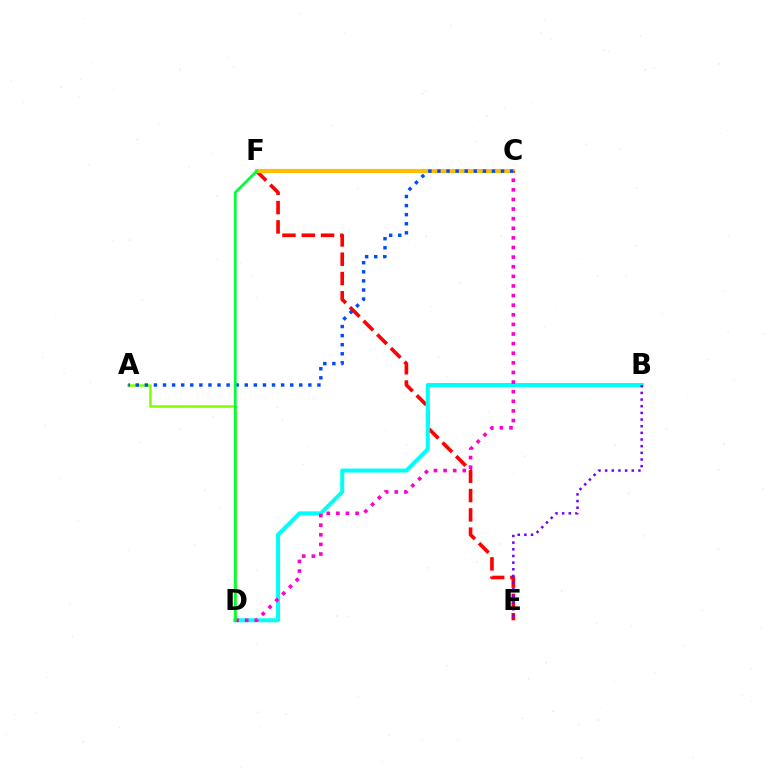{('E', 'F'): [{'color': '#ff0000', 'line_style': 'dashed', 'thickness': 2.62}], ('B', 'D'): [{'color': '#00fff6', 'line_style': 'solid', 'thickness': 2.89}], ('A', 'D'): [{'color': '#84ff00', 'line_style': 'solid', 'thickness': 1.86}], ('C', 'F'): [{'color': '#ffbd00', 'line_style': 'solid', 'thickness': 2.98}], ('C', 'D'): [{'color': '#ff00cf', 'line_style': 'dotted', 'thickness': 2.61}], ('A', 'C'): [{'color': '#004bff', 'line_style': 'dotted', 'thickness': 2.47}], ('B', 'E'): [{'color': '#7200ff', 'line_style': 'dotted', 'thickness': 1.81}], ('D', 'F'): [{'color': '#00ff39', 'line_style': 'solid', 'thickness': 1.94}]}